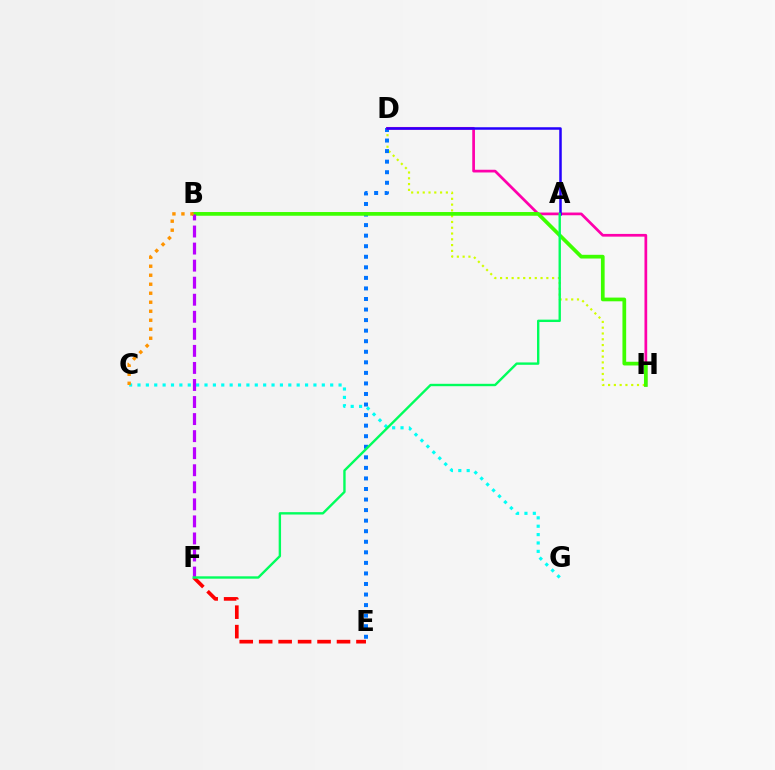{('D', 'H'): [{'color': '#d1ff00', 'line_style': 'dotted', 'thickness': 1.57}, {'color': '#ff00ac', 'line_style': 'solid', 'thickness': 1.96}], ('E', 'F'): [{'color': '#ff0000', 'line_style': 'dashed', 'thickness': 2.64}], ('D', 'E'): [{'color': '#0074ff', 'line_style': 'dotted', 'thickness': 2.87}], ('C', 'G'): [{'color': '#00fff6', 'line_style': 'dotted', 'thickness': 2.28}], ('B', 'H'): [{'color': '#3dff00', 'line_style': 'solid', 'thickness': 2.67}], ('A', 'D'): [{'color': '#2500ff', 'line_style': 'solid', 'thickness': 1.81}], ('B', 'F'): [{'color': '#b900ff', 'line_style': 'dashed', 'thickness': 2.32}], ('B', 'C'): [{'color': '#ff9400', 'line_style': 'dotted', 'thickness': 2.45}], ('A', 'F'): [{'color': '#00ff5c', 'line_style': 'solid', 'thickness': 1.72}]}